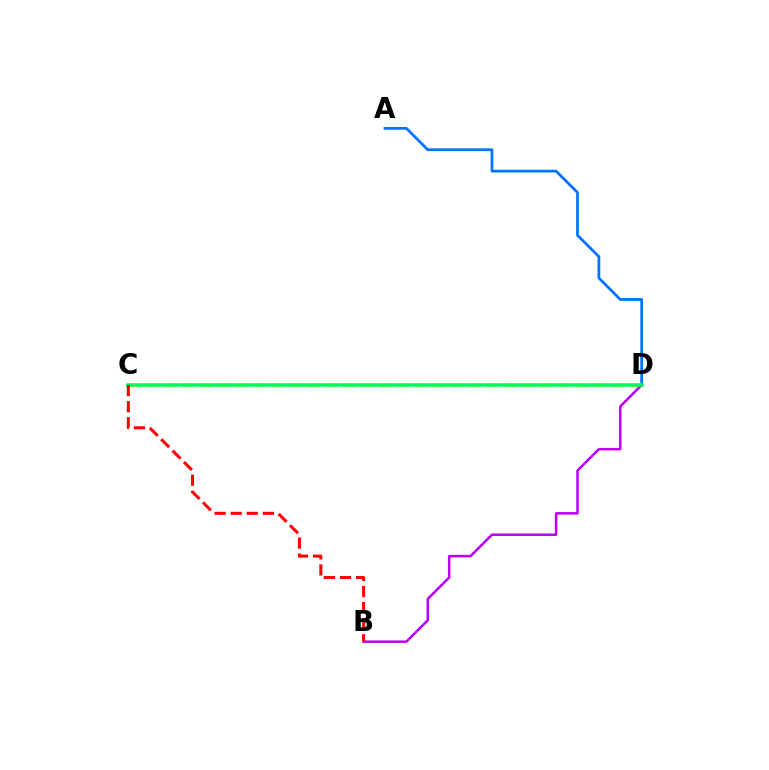{('C', 'D'): [{'color': '#d1ff00', 'line_style': 'dashed', 'thickness': 2.43}, {'color': '#00ff5c', 'line_style': 'solid', 'thickness': 2.57}], ('B', 'D'): [{'color': '#b900ff', 'line_style': 'solid', 'thickness': 1.8}], ('A', 'D'): [{'color': '#0074ff', 'line_style': 'solid', 'thickness': 1.99}], ('B', 'C'): [{'color': '#ff0000', 'line_style': 'dashed', 'thickness': 2.19}]}